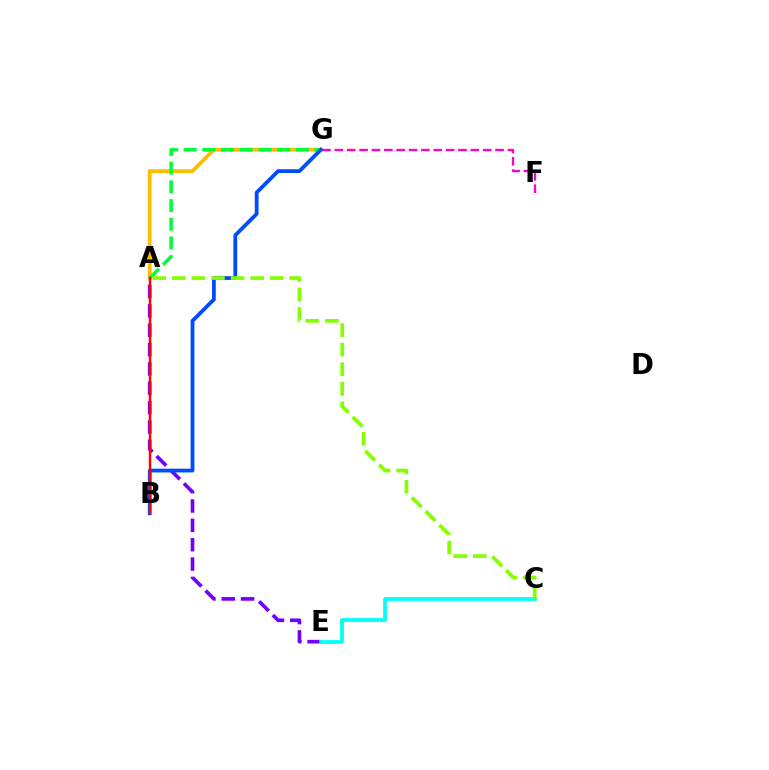{('A', 'E'): [{'color': '#7200ff', 'line_style': 'dashed', 'thickness': 2.63}], ('A', 'G'): [{'color': '#ffbd00', 'line_style': 'solid', 'thickness': 2.73}, {'color': '#00ff39', 'line_style': 'dashed', 'thickness': 2.54}], ('F', 'G'): [{'color': '#ff00cf', 'line_style': 'dashed', 'thickness': 1.68}], ('B', 'G'): [{'color': '#004bff', 'line_style': 'solid', 'thickness': 2.72}], ('A', 'B'): [{'color': '#ff0000', 'line_style': 'solid', 'thickness': 1.76}], ('C', 'E'): [{'color': '#00fff6', 'line_style': 'solid', 'thickness': 2.7}], ('A', 'C'): [{'color': '#84ff00', 'line_style': 'dashed', 'thickness': 2.66}]}